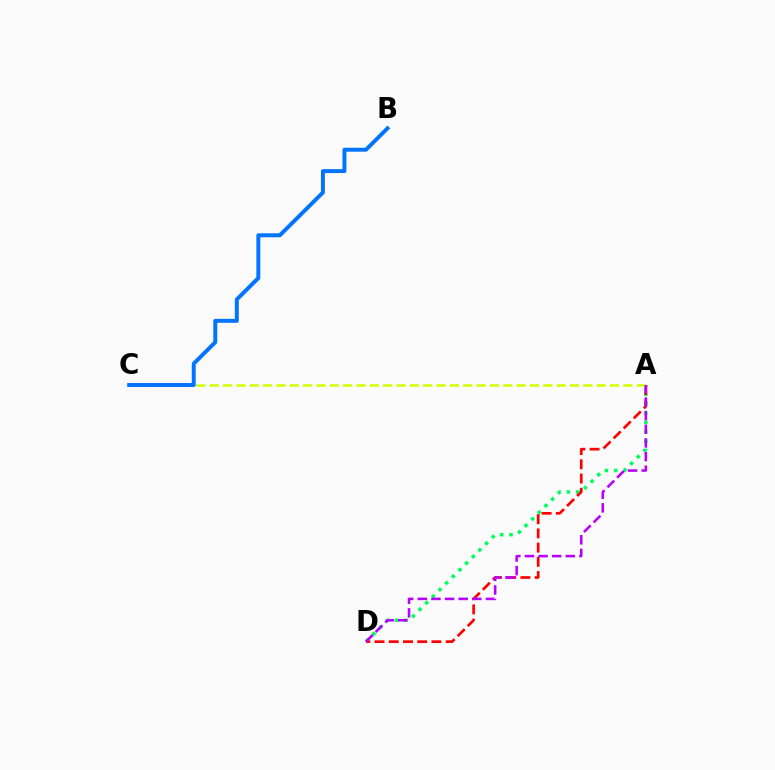{('A', 'D'): [{'color': '#00ff5c', 'line_style': 'dotted', 'thickness': 2.55}, {'color': '#ff0000', 'line_style': 'dashed', 'thickness': 1.93}, {'color': '#b900ff', 'line_style': 'dashed', 'thickness': 1.85}], ('A', 'C'): [{'color': '#d1ff00', 'line_style': 'dashed', 'thickness': 1.81}], ('B', 'C'): [{'color': '#0074ff', 'line_style': 'solid', 'thickness': 2.84}]}